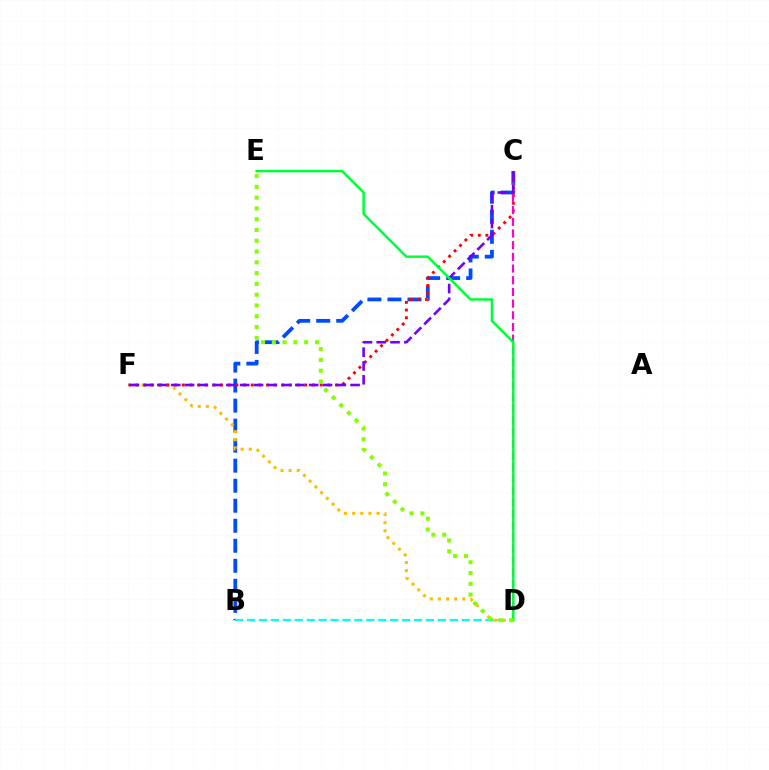{('B', 'C'): [{'color': '#004bff', 'line_style': 'dashed', 'thickness': 2.72}], ('B', 'D'): [{'color': '#00fff6', 'line_style': 'dashed', 'thickness': 1.62}], ('D', 'F'): [{'color': '#ffbd00', 'line_style': 'dotted', 'thickness': 2.21}], ('C', 'F'): [{'color': '#ff0000', 'line_style': 'dotted', 'thickness': 2.08}, {'color': '#7200ff', 'line_style': 'dashed', 'thickness': 1.87}], ('C', 'D'): [{'color': '#ff00cf', 'line_style': 'dashed', 'thickness': 1.59}], ('D', 'E'): [{'color': '#00ff39', 'line_style': 'solid', 'thickness': 1.8}, {'color': '#84ff00', 'line_style': 'dotted', 'thickness': 2.93}]}